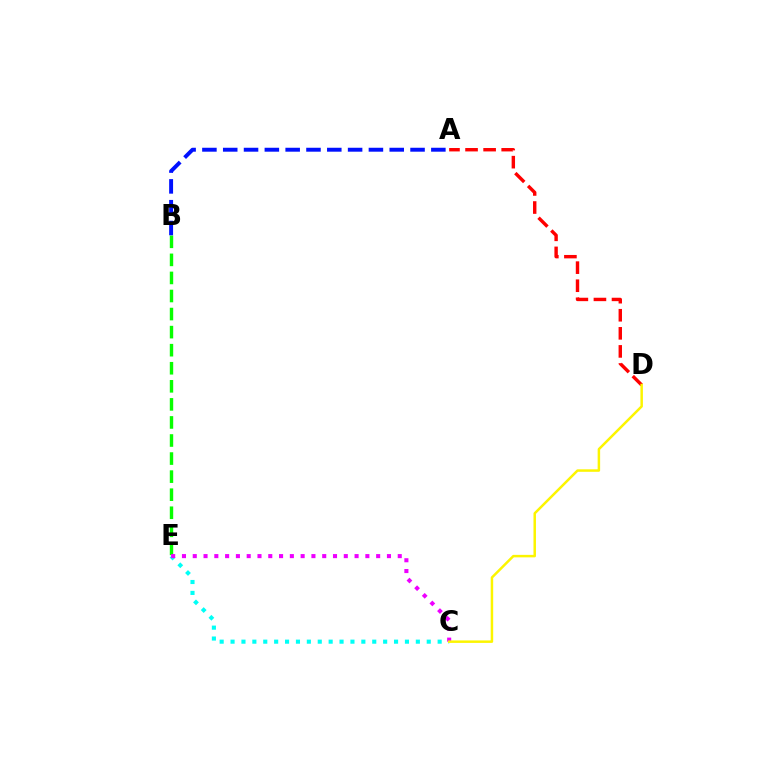{('B', 'E'): [{'color': '#08ff00', 'line_style': 'dashed', 'thickness': 2.45}], ('C', 'E'): [{'color': '#00fff6', 'line_style': 'dotted', 'thickness': 2.96}, {'color': '#ee00ff', 'line_style': 'dotted', 'thickness': 2.93}], ('A', 'D'): [{'color': '#ff0000', 'line_style': 'dashed', 'thickness': 2.46}], ('C', 'D'): [{'color': '#fcf500', 'line_style': 'solid', 'thickness': 1.79}], ('A', 'B'): [{'color': '#0010ff', 'line_style': 'dashed', 'thickness': 2.83}]}